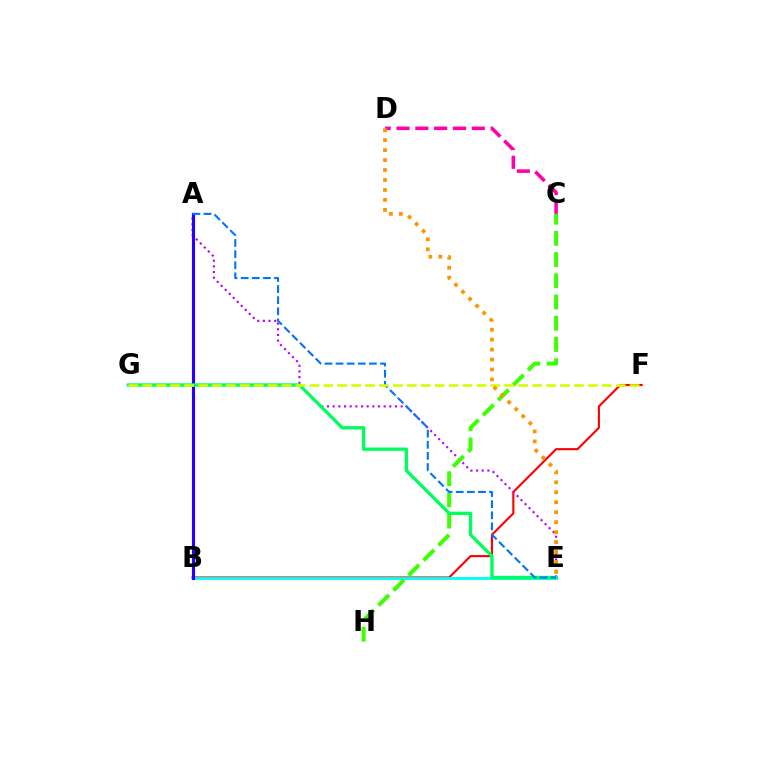{('B', 'F'): [{'color': '#ff0000', 'line_style': 'solid', 'thickness': 1.53}], ('A', 'E'): [{'color': '#b900ff', 'line_style': 'dotted', 'thickness': 1.54}, {'color': '#0074ff', 'line_style': 'dashed', 'thickness': 1.51}], ('B', 'E'): [{'color': '#00fff6', 'line_style': 'solid', 'thickness': 2.07}], ('C', 'H'): [{'color': '#3dff00', 'line_style': 'dashed', 'thickness': 2.88}], ('A', 'B'): [{'color': '#2500ff', 'line_style': 'solid', 'thickness': 2.25}], ('E', 'G'): [{'color': '#00ff5c', 'line_style': 'solid', 'thickness': 2.39}], ('C', 'D'): [{'color': '#ff00ac', 'line_style': 'dashed', 'thickness': 2.56}], ('F', 'G'): [{'color': '#d1ff00', 'line_style': 'dashed', 'thickness': 1.89}], ('D', 'E'): [{'color': '#ff9400', 'line_style': 'dotted', 'thickness': 2.71}]}